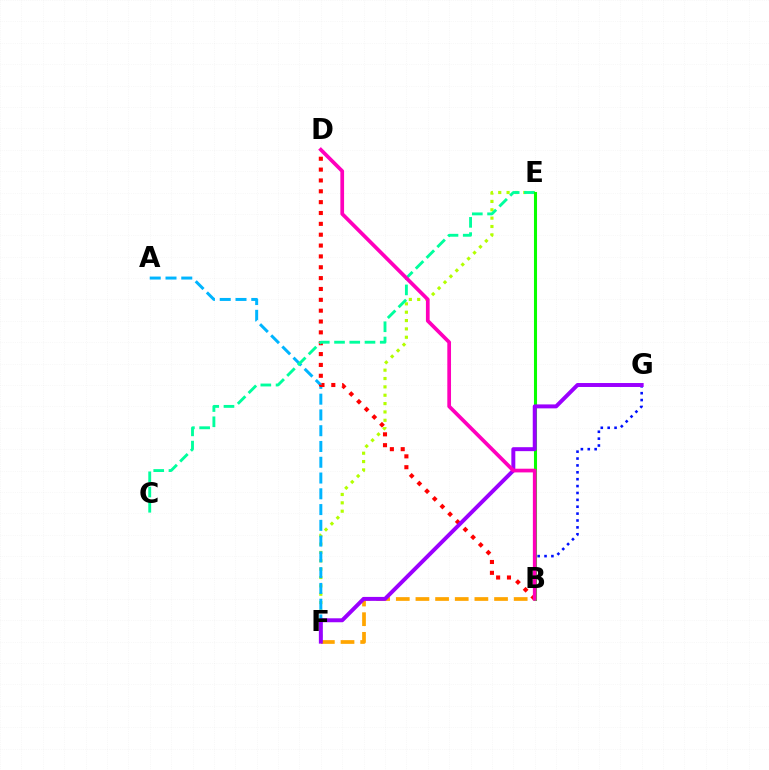{('E', 'F'): [{'color': '#b3ff00', 'line_style': 'dotted', 'thickness': 2.27}], ('B', 'F'): [{'color': '#ffa500', 'line_style': 'dashed', 'thickness': 2.67}], ('A', 'F'): [{'color': '#00b5ff', 'line_style': 'dashed', 'thickness': 2.14}], ('B', 'D'): [{'color': '#ff0000', 'line_style': 'dotted', 'thickness': 2.95}, {'color': '#ff00bd', 'line_style': 'solid', 'thickness': 2.67}], ('B', 'G'): [{'color': '#0010ff', 'line_style': 'dotted', 'thickness': 1.87}], ('C', 'E'): [{'color': '#00ff9d', 'line_style': 'dashed', 'thickness': 2.07}], ('B', 'E'): [{'color': '#08ff00', 'line_style': 'solid', 'thickness': 2.21}], ('F', 'G'): [{'color': '#9b00ff', 'line_style': 'solid', 'thickness': 2.85}]}